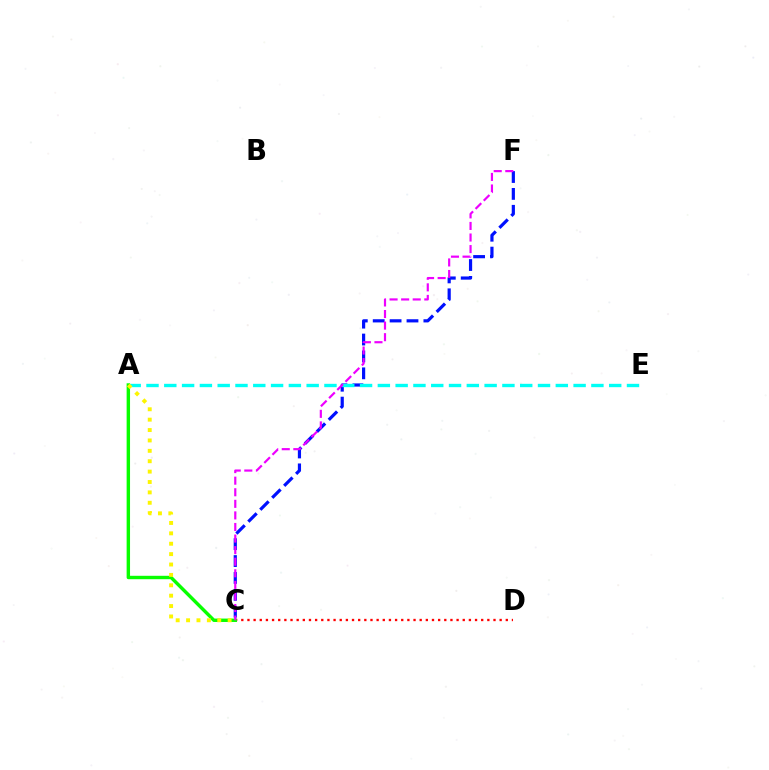{('C', 'F'): [{'color': '#0010ff', 'line_style': 'dashed', 'thickness': 2.3}, {'color': '#ee00ff', 'line_style': 'dashed', 'thickness': 1.57}], ('A', 'E'): [{'color': '#00fff6', 'line_style': 'dashed', 'thickness': 2.42}], ('C', 'D'): [{'color': '#ff0000', 'line_style': 'dotted', 'thickness': 1.67}], ('A', 'C'): [{'color': '#08ff00', 'line_style': 'solid', 'thickness': 2.45}, {'color': '#fcf500', 'line_style': 'dotted', 'thickness': 2.82}]}